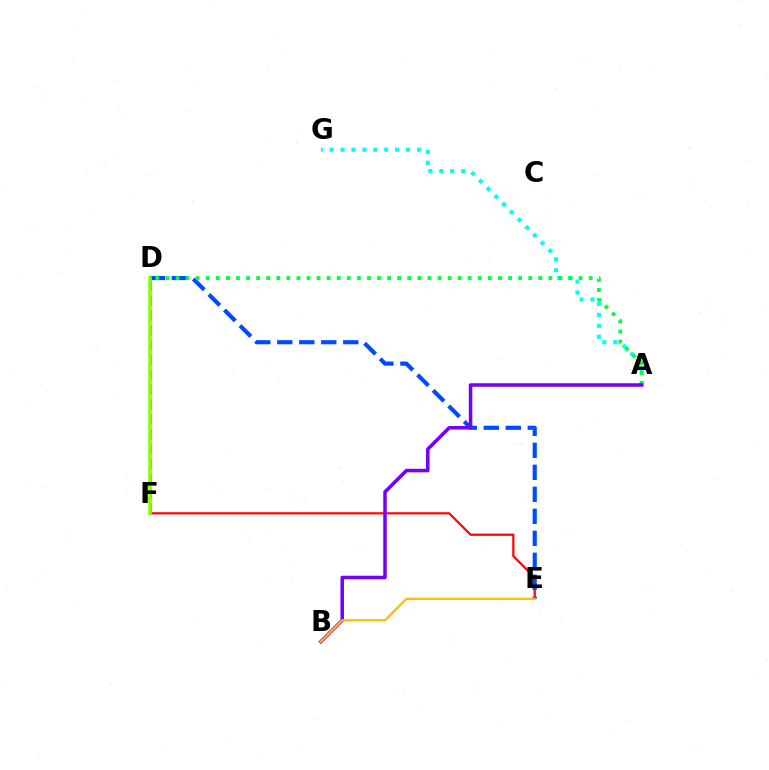{('E', 'F'): [{'color': '#ff0000', 'line_style': 'solid', 'thickness': 1.57}], ('D', 'F'): [{'color': '#ff00cf', 'line_style': 'dashed', 'thickness': 2.01}, {'color': '#84ff00', 'line_style': 'solid', 'thickness': 2.54}], ('D', 'E'): [{'color': '#004bff', 'line_style': 'dashed', 'thickness': 2.99}], ('A', 'G'): [{'color': '#00fff6', 'line_style': 'dotted', 'thickness': 2.97}], ('A', 'D'): [{'color': '#00ff39', 'line_style': 'dotted', 'thickness': 2.74}], ('A', 'B'): [{'color': '#7200ff', 'line_style': 'solid', 'thickness': 2.54}], ('B', 'E'): [{'color': '#ffbd00', 'line_style': 'solid', 'thickness': 1.65}]}